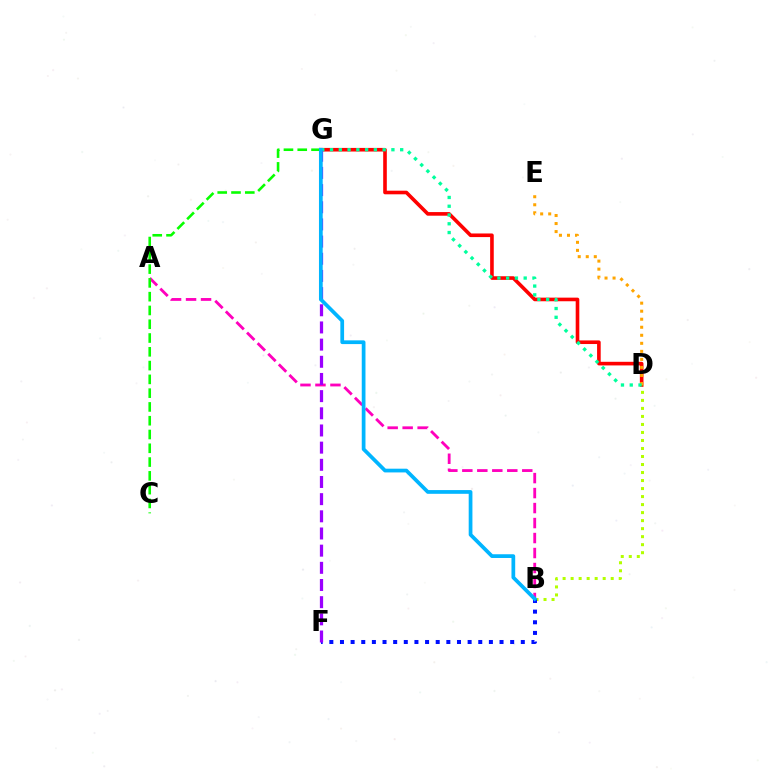{('D', 'G'): [{'color': '#ff0000', 'line_style': 'solid', 'thickness': 2.61}, {'color': '#00ff9d', 'line_style': 'dotted', 'thickness': 2.38}], ('B', 'D'): [{'color': '#b3ff00', 'line_style': 'dotted', 'thickness': 2.18}], ('A', 'B'): [{'color': '#ff00bd', 'line_style': 'dashed', 'thickness': 2.04}], ('C', 'G'): [{'color': '#08ff00', 'line_style': 'dashed', 'thickness': 1.87}], ('D', 'E'): [{'color': '#ffa500', 'line_style': 'dotted', 'thickness': 2.18}], ('B', 'F'): [{'color': '#0010ff', 'line_style': 'dotted', 'thickness': 2.89}], ('F', 'G'): [{'color': '#9b00ff', 'line_style': 'dashed', 'thickness': 2.33}], ('B', 'G'): [{'color': '#00b5ff', 'line_style': 'solid', 'thickness': 2.69}]}